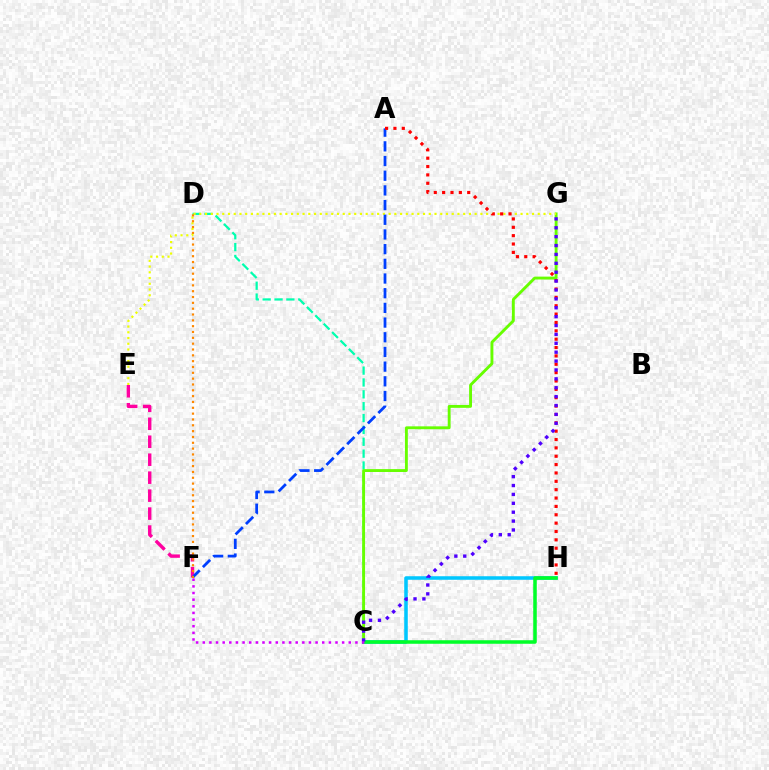{('E', 'F'): [{'color': '#ff00a0', 'line_style': 'dashed', 'thickness': 2.44}], ('C', 'D'): [{'color': '#00ffaf', 'line_style': 'dashed', 'thickness': 1.61}], ('C', 'G'): [{'color': '#66ff00', 'line_style': 'solid', 'thickness': 2.07}, {'color': '#4f00ff', 'line_style': 'dotted', 'thickness': 2.41}], ('E', 'G'): [{'color': '#eeff00', 'line_style': 'dotted', 'thickness': 1.56}], ('A', 'F'): [{'color': '#003fff', 'line_style': 'dashed', 'thickness': 1.99}], ('C', 'H'): [{'color': '#00c7ff', 'line_style': 'solid', 'thickness': 2.55}, {'color': '#00ff27', 'line_style': 'solid', 'thickness': 2.54}], ('D', 'F'): [{'color': '#ff8800', 'line_style': 'dotted', 'thickness': 1.58}], ('A', 'H'): [{'color': '#ff0000', 'line_style': 'dotted', 'thickness': 2.27}], ('C', 'F'): [{'color': '#d600ff', 'line_style': 'dotted', 'thickness': 1.8}]}